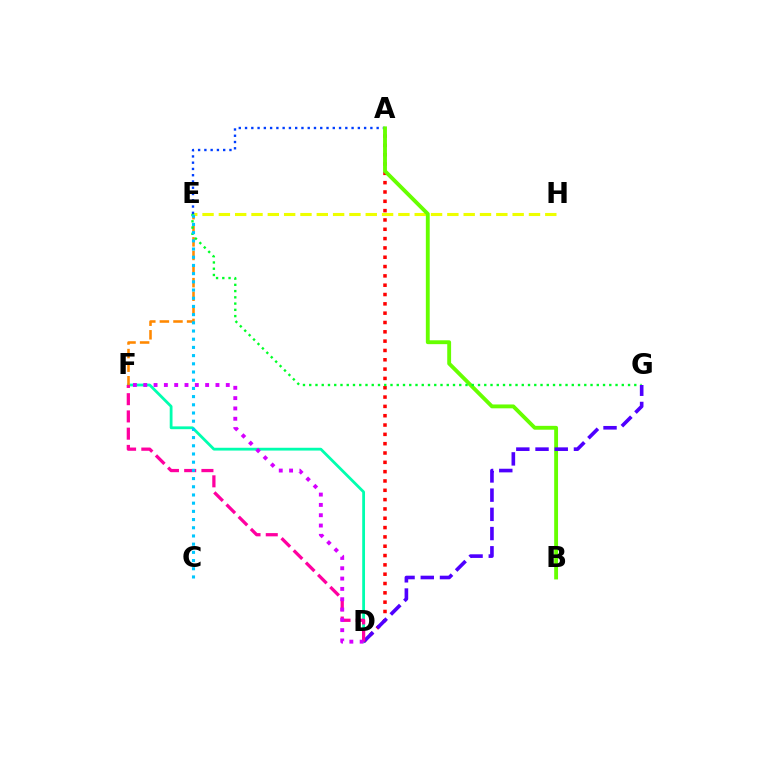{('A', 'D'): [{'color': '#ff0000', 'line_style': 'dotted', 'thickness': 2.53}], ('D', 'F'): [{'color': '#00ffaf', 'line_style': 'solid', 'thickness': 2.01}, {'color': '#ff00a0', 'line_style': 'dashed', 'thickness': 2.34}, {'color': '#d600ff', 'line_style': 'dotted', 'thickness': 2.8}], ('E', 'F'): [{'color': '#ff8800', 'line_style': 'dashed', 'thickness': 1.85}], ('E', 'H'): [{'color': '#eeff00', 'line_style': 'dashed', 'thickness': 2.22}], ('A', 'E'): [{'color': '#003fff', 'line_style': 'dotted', 'thickness': 1.7}], ('A', 'B'): [{'color': '#66ff00', 'line_style': 'solid', 'thickness': 2.78}], ('E', 'G'): [{'color': '#00ff27', 'line_style': 'dotted', 'thickness': 1.7}], ('D', 'G'): [{'color': '#4f00ff', 'line_style': 'dashed', 'thickness': 2.61}], ('C', 'E'): [{'color': '#00c7ff', 'line_style': 'dotted', 'thickness': 2.23}]}